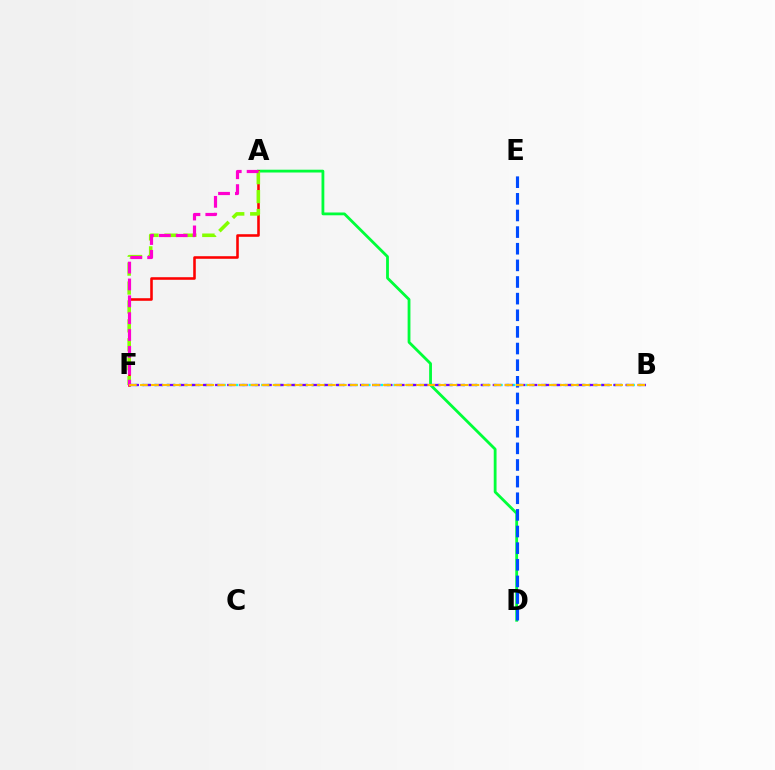{('A', 'D'): [{'color': '#00ff39', 'line_style': 'solid', 'thickness': 2.02}], ('A', 'F'): [{'color': '#ff0000', 'line_style': 'solid', 'thickness': 1.85}, {'color': '#84ff00', 'line_style': 'dashed', 'thickness': 2.57}, {'color': '#ff00cf', 'line_style': 'dashed', 'thickness': 2.29}], ('B', 'F'): [{'color': '#00fff6', 'line_style': 'dotted', 'thickness': 1.71}, {'color': '#7200ff', 'line_style': 'dashed', 'thickness': 1.64}, {'color': '#ffbd00', 'line_style': 'dashed', 'thickness': 1.5}], ('D', 'E'): [{'color': '#004bff', 'line_style': 'dashed', 'thickness': 2.26}]}